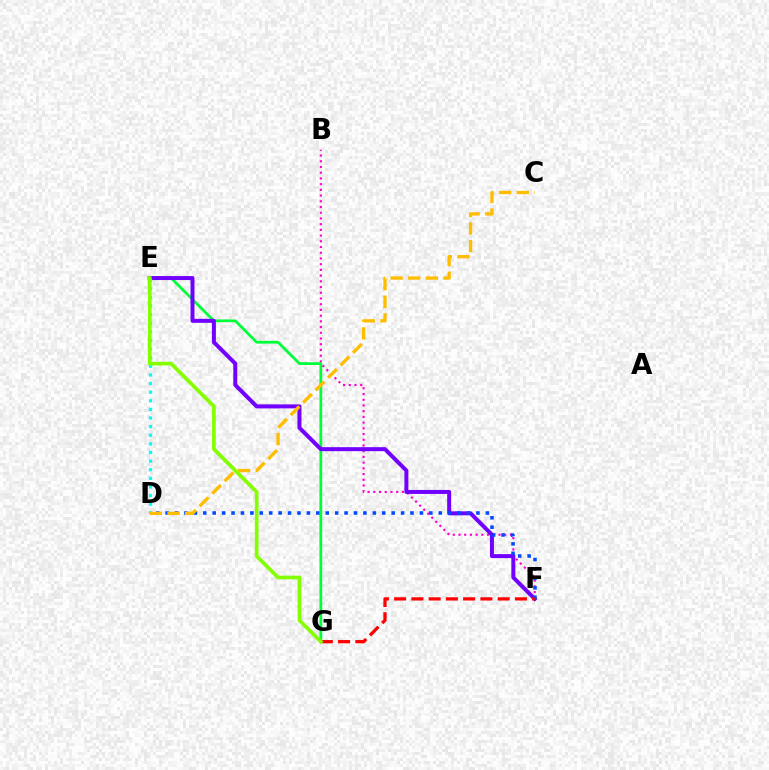{('B', 'F'): [{'color': '#ff00cf', 'line_style': 'dotted', 'thickness': 1.55}], ('E', 'G'): [{'color': '#00ff39', 'line_style': 'solid', 'thickness': 1.99}, {'color': '#84ff00', 'line_style': 'solid', 'thickness': 2.66}], ('E', 'F'): [{'color': '#7200ff', 'line_style': 'solid', 'thickness': 2.88}], ('D', 'F'): [{'color': '#004bff', 'line_style': 'dotted', 'thickness': 2.56}], ('D', 'E'): [{'color': '#00fff6', 'line_style': 'dotted', 'thickness': 2.34}], ('C', 'D'): [{'color': '#ffbd00', 'line_style': 'dashed', 'thickness': 2.4}], ('F', 'G'): [{'color': '#ff0000', 'line_style': 'dashed', 'thickness': 2.34}]}